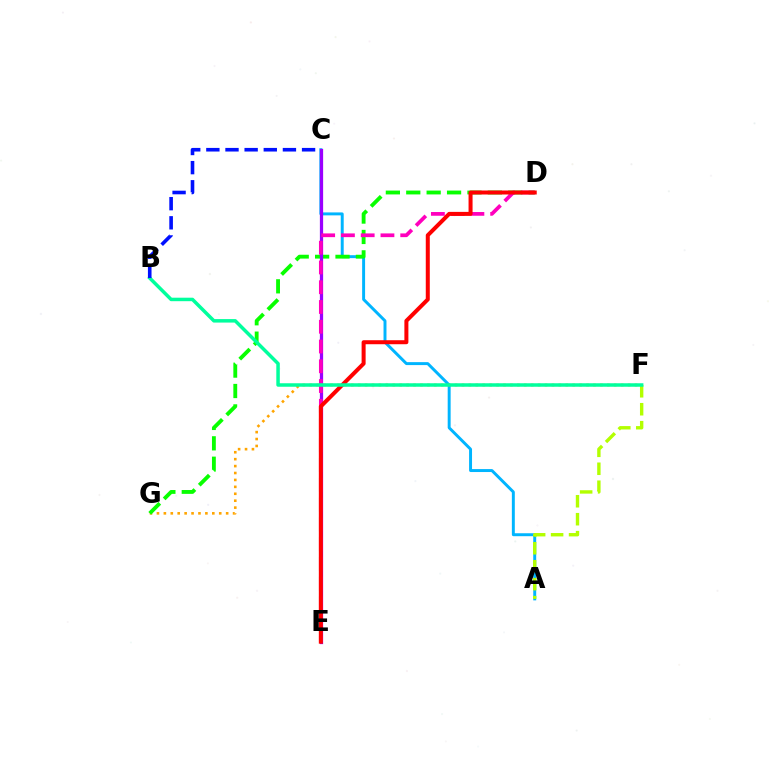{('A', 'C'): [{'color': '#00b5ff', 'line_style': 'solid', 'thickness': 2.12}], ('F', 'G'): [{'color': '#ffa500', 'line_style': 'dotted', 'thickness': 1.88}], ('A', 'F'): [{'color': '#b3ff00', 'line_style': 'dashed', 'thickness': 2.44}], ('D', 'G'): [{'color': '#08ff00', 'line_style': 'dashed', 'thickness': 2.77}], ('C', 'E'): [{'color': '#9b00ff', 'line_style': 'solid', 'thickness': 2.33}], ('D', 'E'): [{'color': '#ff00bd', 'line_style': 'dashed', 'thickness': 2.68}, {'color': '#ff0000', 'line_style': 'solid', 'thickness': 2.89}], ('B', 'F'): [{'color': '#00ff9d', 'line_style': 'solid', 'thickness': 2.51}], ('B', 'C'): [{'color': '#0010ff', 'line_style': 'dashed', 'thickness': 2.6}]}